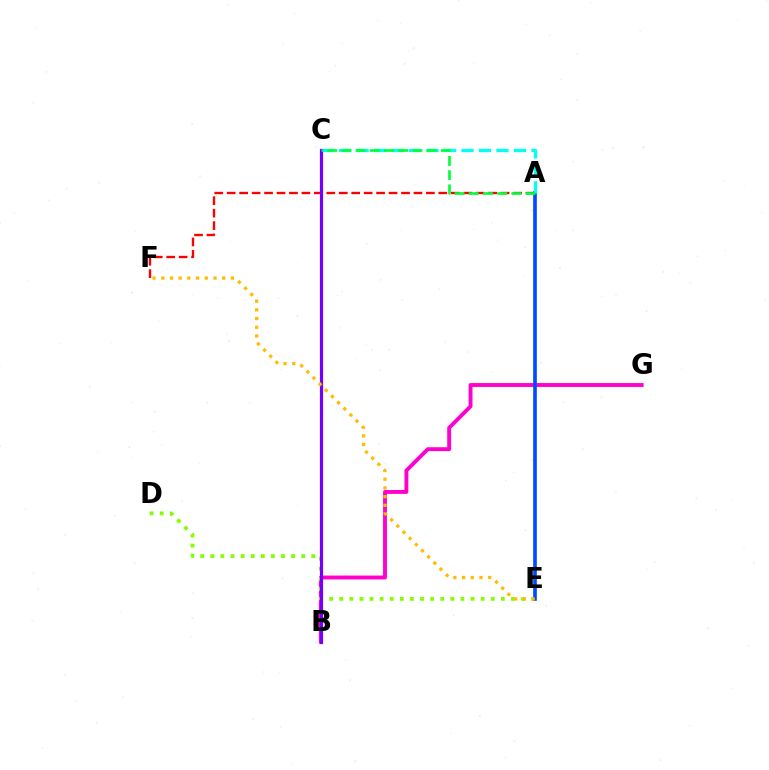{('B', 'G'): [{'color': '#ff00cf', 'line_style': 'solid', 'thickness': 2.8}], ('D', 'E'): [{'color': '#84ff00', 'line_style': 'dotted', 'thickness': 2.74}], ('A', 'F'): [{'color': '#ff0000', 'line_style': 'dashed', 'thickness': 1.69}], ('A', 'E'): [{'color': '#004bff', 'line_style': 'solid', 'thickness': 2.63}], ('A', 'C'): [{'color': '#00fff6', 'line_style': 'dashed', 'thickness': 2.37}, {'color': '#00ff39', 'line_style': 'dashed', 'thickness': 1.93}], ('B', 'C'): [{'color': '#7200ff', 'line_style': 'solid', 'thickness': 2.31}], ('E', 'F'): [{'color': '#ffbd00', 'line_style': 'dotted', 'thickness': 2.37}]}